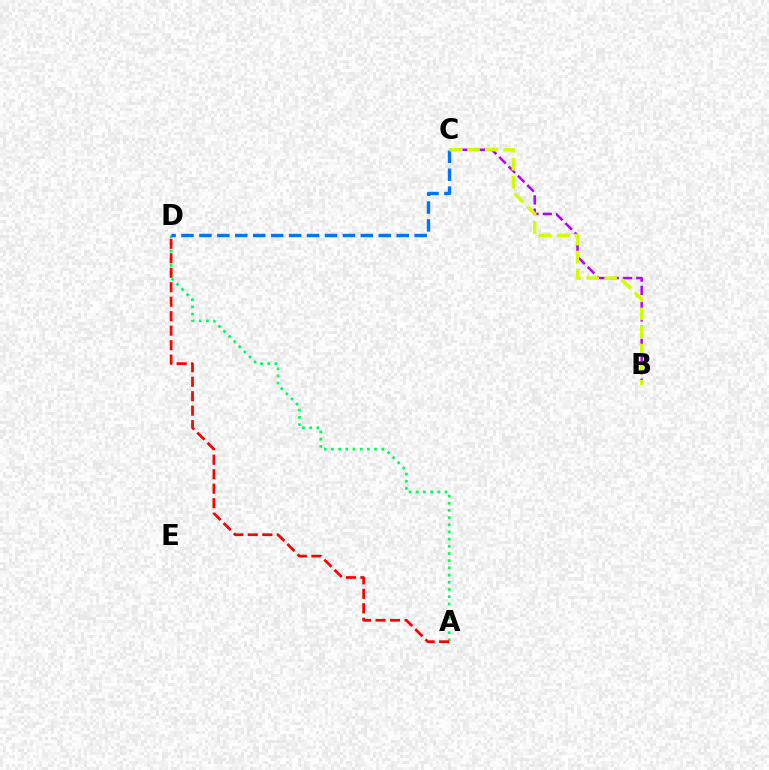{('B', 'C'): [{'color': '#b900ff', 'line_style': 'dashed', 'thickness': 1.8}, {'color': '#d1ff00', 'line_style': 'dashed', 'thickness': 2.45}], ('A', 'D'): [{'color': '#00ff5c', 'line_style': 'dotted', 'thickness': 1.95}, {'color': '#ff0000', 'line_style': 'dashed', 'thickness': 1.97}], ('C', 'D'): [{'color': '#0074ff', 'line_style': 'dashed', 'thickness': 2.44}]}